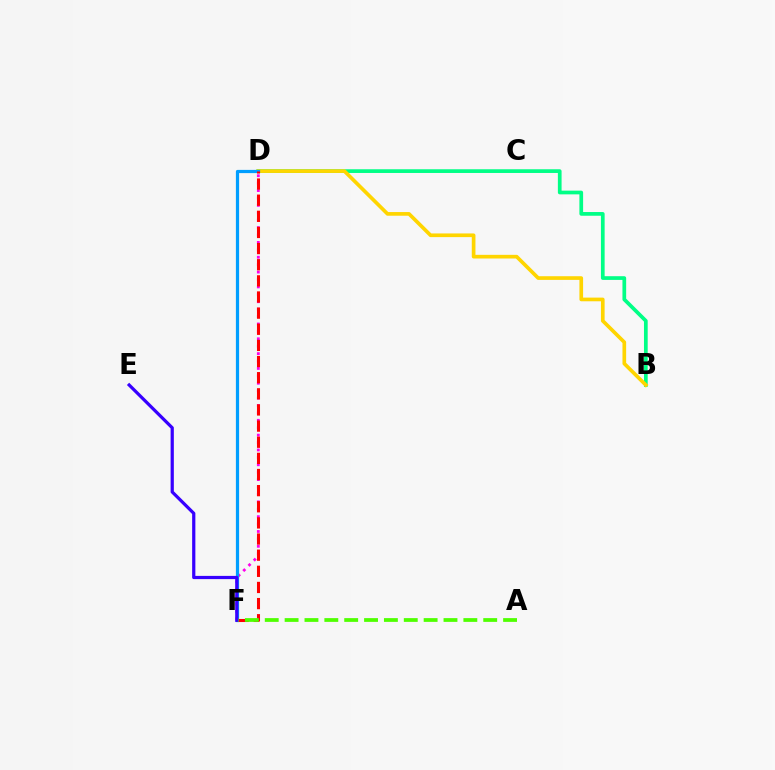{('B', 'D'): [{'color': '#00ff86', 'line_style': 'solid', 'thickness': 2.67}, {'color': '#ffd500', 'line_style': 'solid', 'thickness': 2.64}], ('D', 'F'): [{'color': '#ff00ed', 'line_style': 'dotted', 'thickness': 2.01}, {'color': '#009eff', 'line_style': 'solid', 'thickness': 2.31}, {'color': '#ff0000', 'line_style': 'dashed', 'thickness': 2.19}], ('A', 'F'): [{'color': '#4fff00', 'line_style': 'dashed', 'thickness': 2.7}], ('E', 'F'): [{'color': '#3700ff', 'line_style': 'solid', 'thickness': 2.32}]}